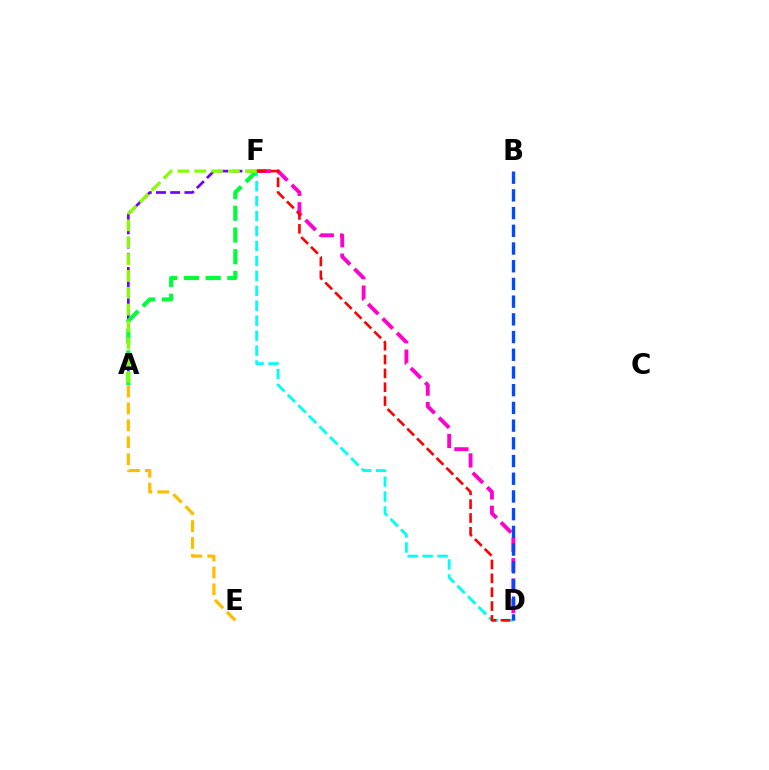{('D', 'F'): [{'color': '#ff00cf', 'line_style': 'dashed', 'thickness': 2.77}, {'color': '#00fff6', 'line_style': 'dashed', 'thickness': 2.03}, {'color': '#ff0000', 'line_style': 'dashed', 'thickness': 1.88}], ('A', 'F'): [{'color': '#7200ff', 'line_style': 'dashed', 'thickness': 1.93}, {'color': '#00ff39', 'line_style': 'dashed', 'thickness': 2.95}, {'color': '#84ff00', 'line_style': 'dashed', 'thickness': 2.29}], ('A', 'E'): [{'color': '#ffbd00', 'line_style': 'dashed', 'thickness': 2.3}], ('B', 'D'): [{'color': '#004bff', 'line_style': 'dashed', 'thickness': 2.41}]}